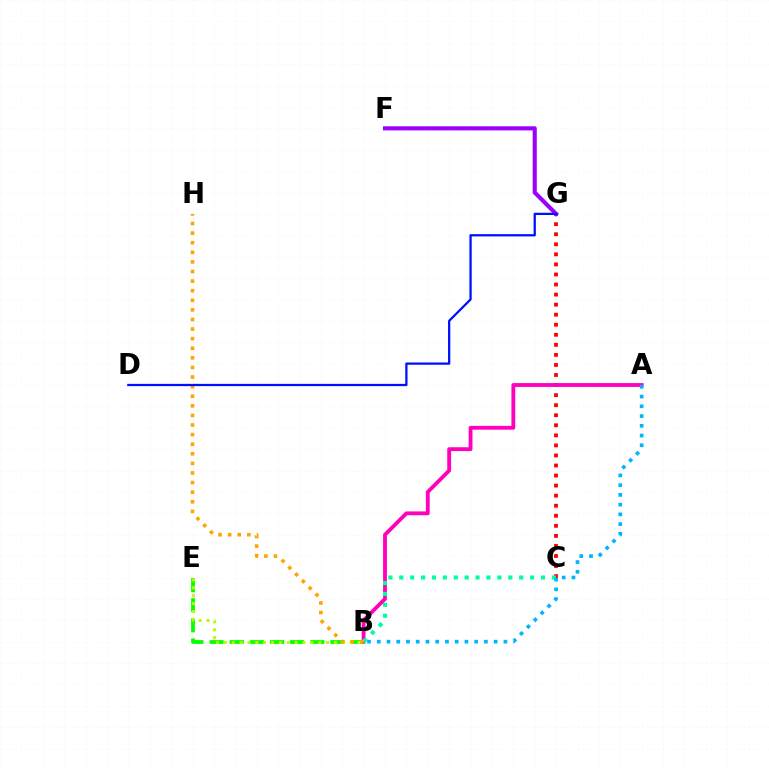{('B', 'E'): [{'color': '#08ff00', 'line_style': 'dashed', 'thickness': 2.74}, {'color': '#b3ff00', 'line_style': 'dotted', 'thickness': 2.14}], ('C', 'G'): [{'color': '#ff0000', 'line_style': 'dotted', 'thickness': 2.73}], ('A', 'B'): [{'color': '#ff00bd', 'line_style': 'solid', 'thickness': 2.76}, {'color': '#00b5ff', 'line_style': 'dotted', 'thickness': 2.65}], ('B', 'C'): [{'color': '#00ff9d', 'line_style': 'dotted', 'thickness': 2.96}], ('B', 'H'): [{'color': '#ffa500', 'line_style': 'dotted', 'thickness': 2.61}], ('F', 'G'): [{'color': '#9b00ff', 'line_style': 'solid', 'thickness': 2.96}], ('D', 'G'): [{'color': '#0010ff', 'line_style': 'solid', 'thickness': 1.63}]}